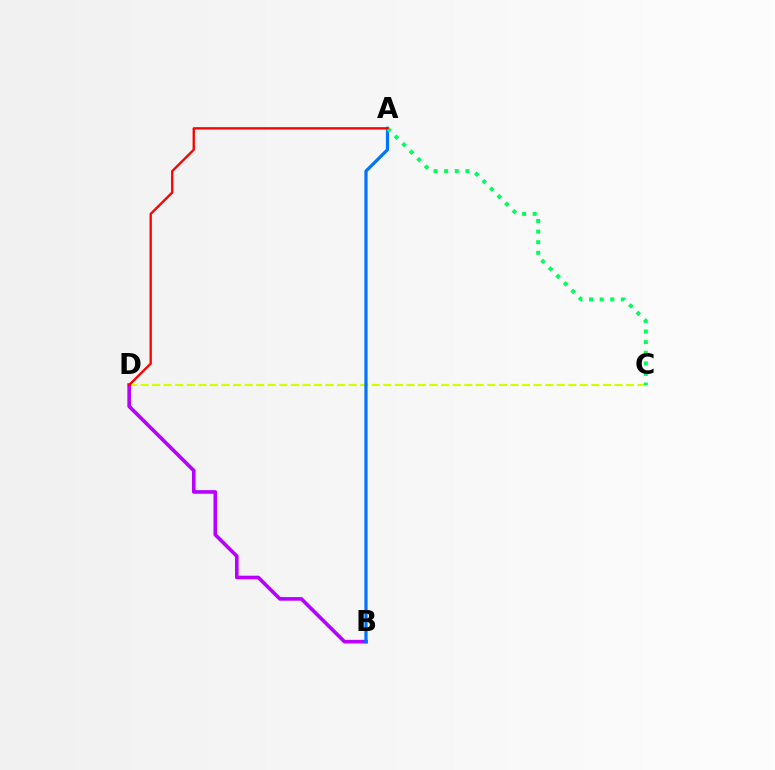{('C', 'D'): [{'color': '#d1ff00', 'line_style': 'dashed', 'thickness': 1.57}], ('B', 'D'): [{'color': '#b900ff', 'line_style': 'solid', 'thickness': 2.61}], ('A', 'B'): [{'color': '#0074ff', 'line_style': 'solid', 'thickness': 2.31}], ('A', 'C'): [{'color': '#00ff5c', 'line_style': 'dotted', 'thickness': 2.88}], ('A', 'D'): [{'color': '#ff0000', 'line_style': 'solid', 'thickness': 1.68}]}